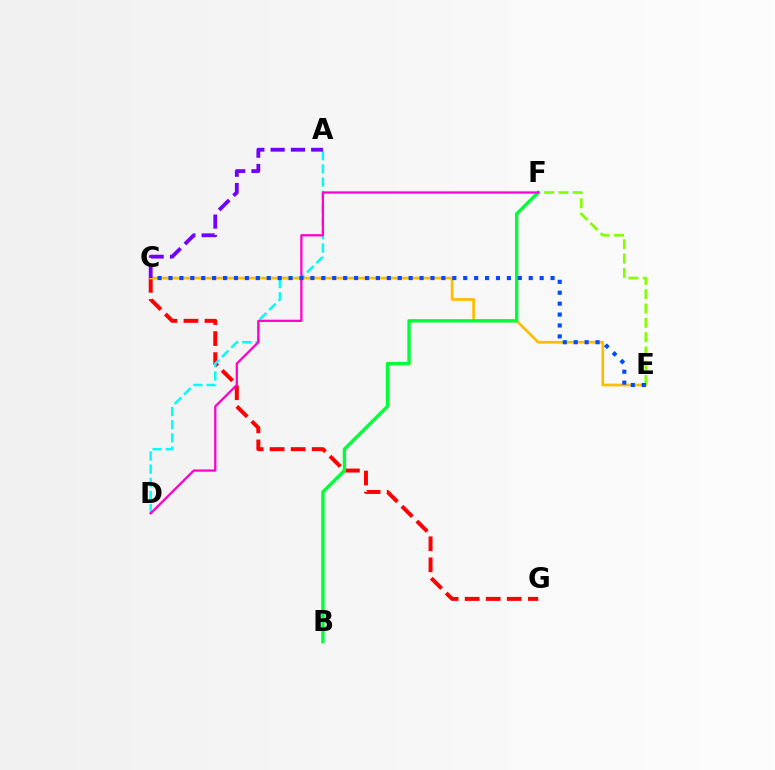{('C', 'G'): [{'color': '#ff0000', 'line_style': 'dashed', 'thickness': 2.86}], ('A', 'D'): [{'color': '#00fff6', 'line_style': 'dashed', 'thickness': 1.79}], ('C', 'E'): [{'color': '#ffbd00', 'line_style': 'solid', 'thickness': 1.95}, {'color': '#004bff', 'line_style': 'dotted', 'thickness': 2.97}], ('E', 'F'): [{'color': '#84ff00', 'line_style': 'dashed', 'thickness': 1.94}], ('A', 'C'): [{'color': '#7200ff', 'line_style': 'dashed', 'thickness': 2.75}], ('B', 'F'): [{'color': '#00ff39', 'line_style': 'solid', 'thickness': 2.43}], ('D', 'F'): [{'color': '#ff00cf', 'line_style': 'solid', 'thickness': 1.63}]}